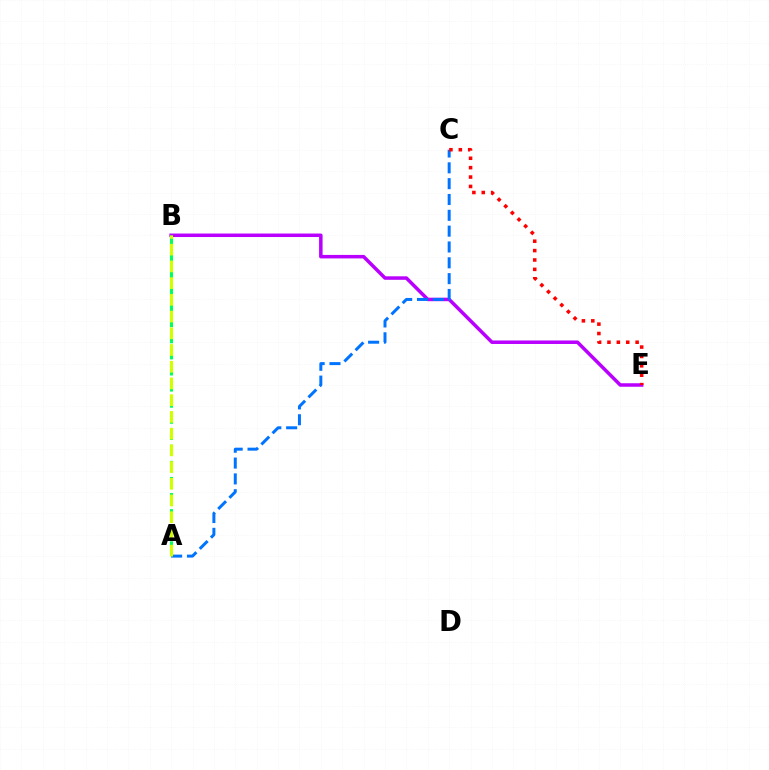{('B', 'E'): [{'color': '#b900ff', 'line_style': 'solid', 'thickness': 2.52}], ('A', 'C'): [{'color': '#0074ff', 'line_style': 'dashed', 'thickness': 2.15}], ('A', 'B'): [{'color': '#00ff5c', 'line_style': 'dashed', 'thickness': 2.19}, {'color': '#d1ff00', 'line_style': 'dashed', 'thickness': 2.27}], ('C', 'E'): [{'color': '#ff0000', 'line_style': 'dotted', 'thickness': 2.55}]}